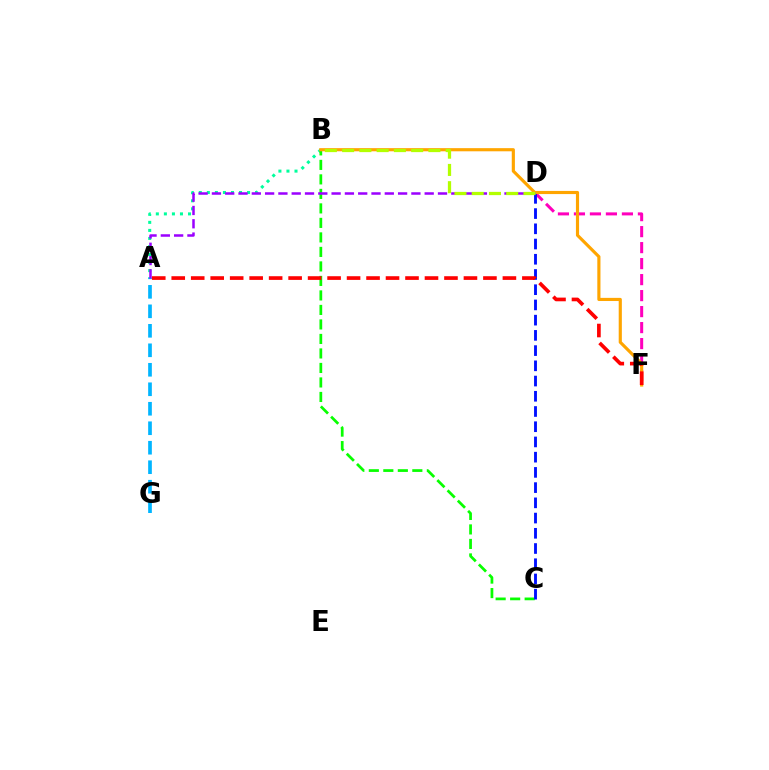{('D', 'F'): [{'color': '#ff00bd', 'line_style': 'dashed', 'thickness': 2.17}], ('A', 'B'): [{'color': '#00ff9d', 'line_style': 'dotted', 'thickness': 2.19}], ('A', 'G'): [{'color': '#00b5ff', 'line_style': 'dashed', 'thickness': 2.65}], ('B', 'C'): [{'color': '#08ff00', 'line_style': 'dashed', 'thickness': 1.97}], ('C', 'D'): [{'color': '#0010ff', 'line_style': 'dashed', 'thickness': 2.07}], ('B', 'F'): [{'color': '#ffa500', 'line_style': 'solid', 'thickness': 2.27}], ('A', 'D'): [{'color': '#9b00ff', 'line_style': 'dashed', 'thickness': 1.81}], ('A', 'F'): [{'color': '#ff0000', 'line_style': 'dashed', 'thickness': 2.65}], ('B', 'D'): [{'color': '#b3ff00', 'line_style': 'dashed', 'thickness': 2.34}]}